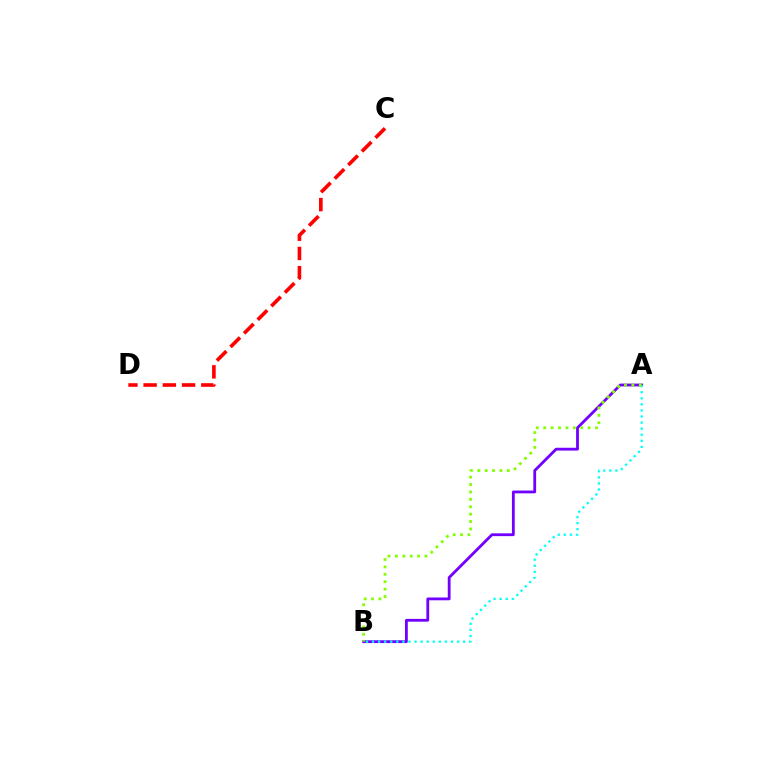{('A', 'B'): [{'color': '#7200ff', 'line_style': 'solid', 'thickness': 2.02}, {'color': '#00fff6', 'line_style': 'dotted', 'thickness': 1.65}, {'color': '#84ff00', 'line_style': 'dotted', 'thickness': 2.01}], ('C', 'D'): [{'color': '#ff0000', 'line_style': 'dashed', 'thickness': 2.61}]}